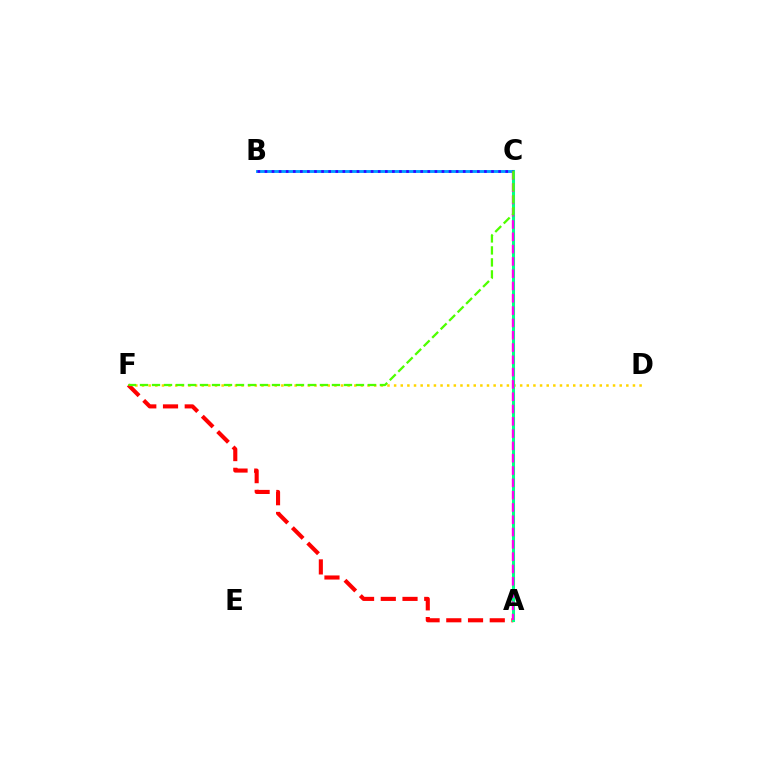{('D', 'F'): [{'color': '#ffd500', 'line_style': 'dotted', 'thickness': 1.8}], ('B', 'C'): [{'color': '#009eff', 'line_style': 'solid', 'thickness': 2.07}, {'color': '#3700ff', 'line_style': 'dotted', 'thickness': 1.92}], ('A', 'F'): [{'color': '#ff0000', 'line_style': 'dashed', 'thickness': 2.95}], ('A', 'C'): [{'color': '#00ff86', 'line_style': 'solid', 'thickness': 2.21}, {'color': '#ff00ed', 'line_style': 'dashed', 'thickness': 1.67}], ('C', 'F'): [{'color': '#4fff00', 'line_style': 'dashed', 'thickness': 1.63}]}